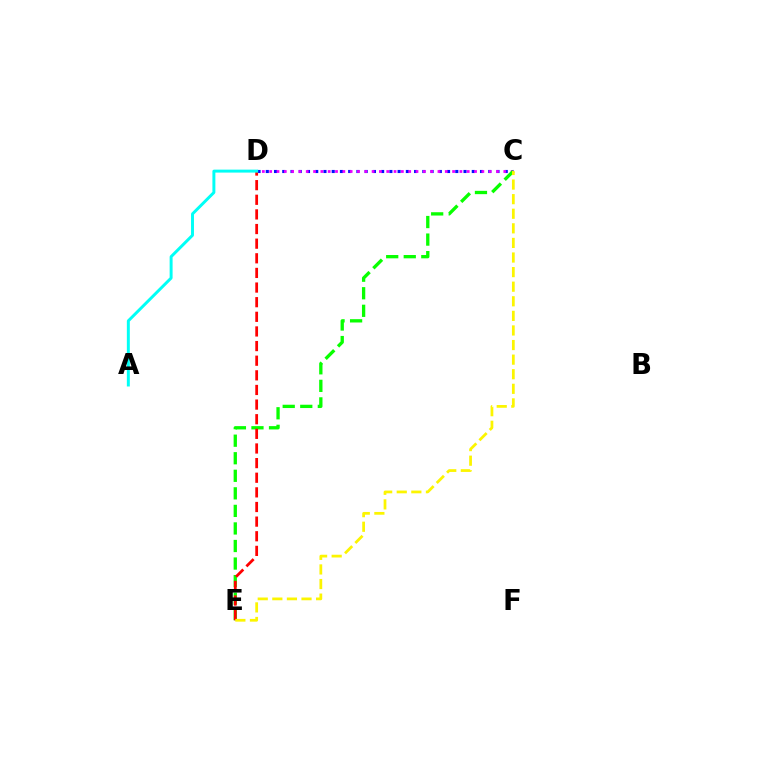{('C', 'D'): [{'color': '#0010ff', 'line_style': 'dotted', 'thickness': 2.24}, {'color': '#ee00ff', 'line_style': 'dotted', 'thickness': 1.99}], ('C', 'E'): [{'color': '#08ff00', 'line_style': 'dashed', 'thickness': 2.38}, {'color': '#fcf500', 'line_style': 'dashed', 'thickness': 1.98}], ('D', 'E'): [{'color': '#ff0000', 'line_style': 'dashed', 'thickness': 1.99}], ('A', 'D'): [{'color': '#00fff6', 'line_style': 'solid', 'thickness': 2.13}]}